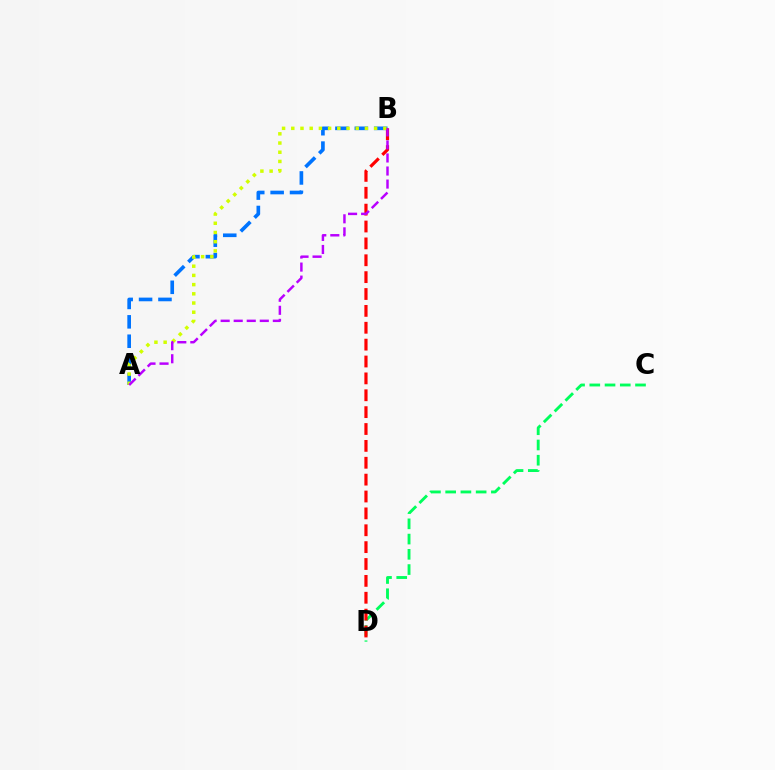{('C', 'D'): [{'color': '#00ff5c', 'line_style': 'dashed', 'thickness': 2.07}], ('A', 'B'): [{'color': '#0074ff', 'line_style': 'dashed', 'thickness': 2.64}, {'color': '#d1ff00', 'line_style': 'dotted', 'thickness': 2.5}, {'color': '#b900ff', 'line_style': 'dashed', 'thickness': 1.77}], ('B', 'D'): [{'color': '#ff0000', 'line_style': 'dashed', 'thickness': 2.29}]}